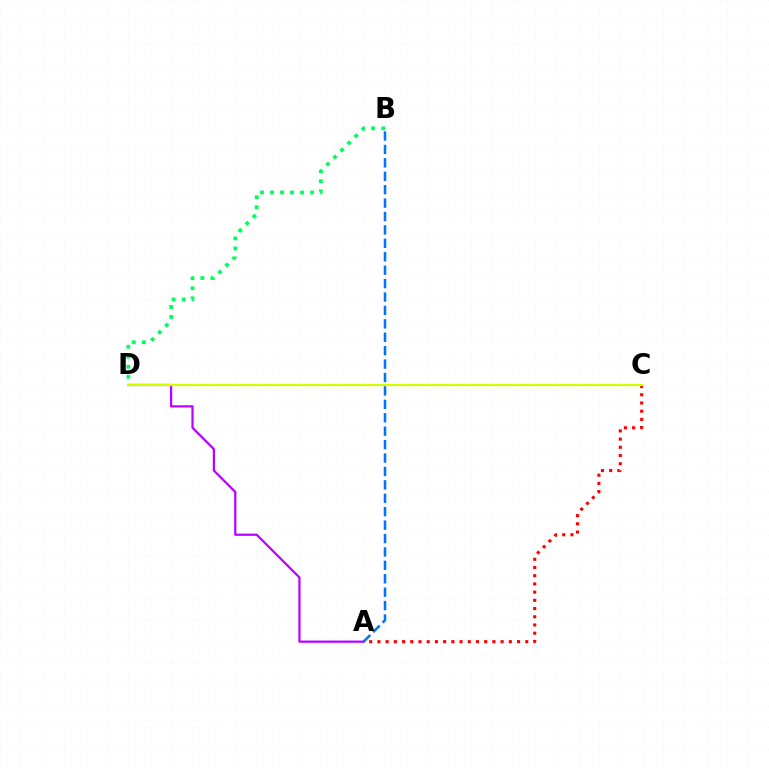{('A', 'D'): [{'color': '#b900ff', 'line_style': 'solid', 'thickness': 1.6}], ('A', 'C'): [{'color': '#ff0000', 'line_style': 'dotted', 'thickness': 2.23}], ('B', 'D'): [{'color': '#00ff5c', 'line_style': 'dotted', 'thickness': 2.72}], ('C', 'D'): [{'color': '#d1ff00', 'line_style': 'solid', 'thickness': 1.59}], ('A', 'B'): [{'color': '#0074ff', 'line_style': 'dashed', 'thickness': 1.82}]}